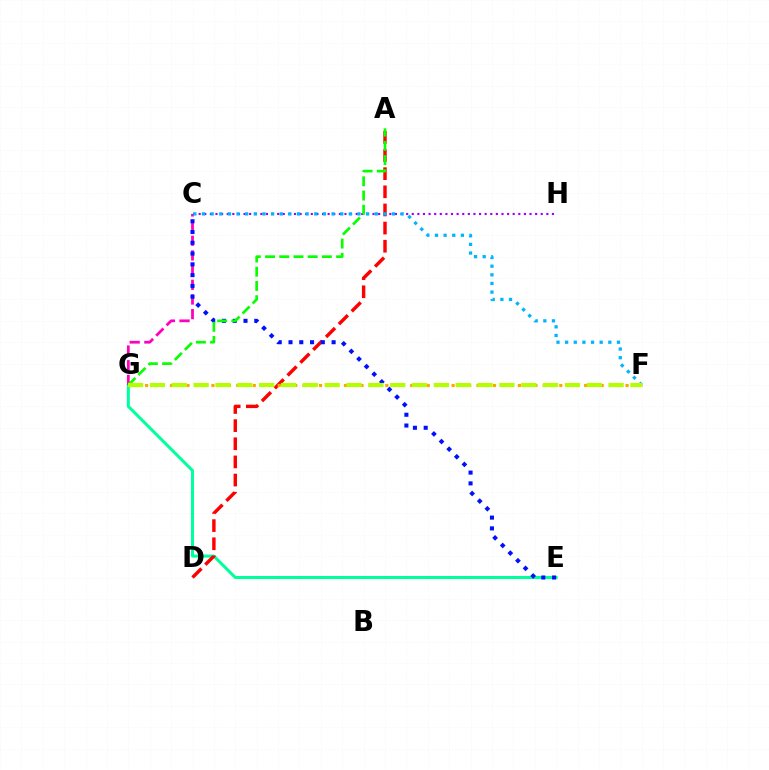{('E', 'G'): [{'color': '#00ff9d', 'line_style': 'solid', 'thickness': 2.17}], ('C', 'G'): [{'color': '#ff00bd', 'line_style': 'dashed', 'thickness': 1.99}], ('C', 'H'): [{'color': '#9b00ff', 'line_style': 'dotted', 'thickness': 1.52}], ('A', 'D'): [{'color': '#ff0000', 'line_style': 'dashed', 'thickness': 2.46}], ('C', 'E'): [{'color': '#0010ff', 'line_style': 'dotted', 'thickness': 2.93}], ('F', 'G'): [{'color': '#ffa500', 'line_style': 'dotted', 'thickness': 2.25}, {'color': '#b3ff00', 'line_style': 'dashed', 'thickness': 2.97}], ('C', 'F'): [{'color': '#00b5ff', 'line_style': 'dotted', 'thickness': 2.35}], ('A', 'G'): [{'color': '#08ff00', 'line_style': 'dashed', 'thickness': 1.93}]}